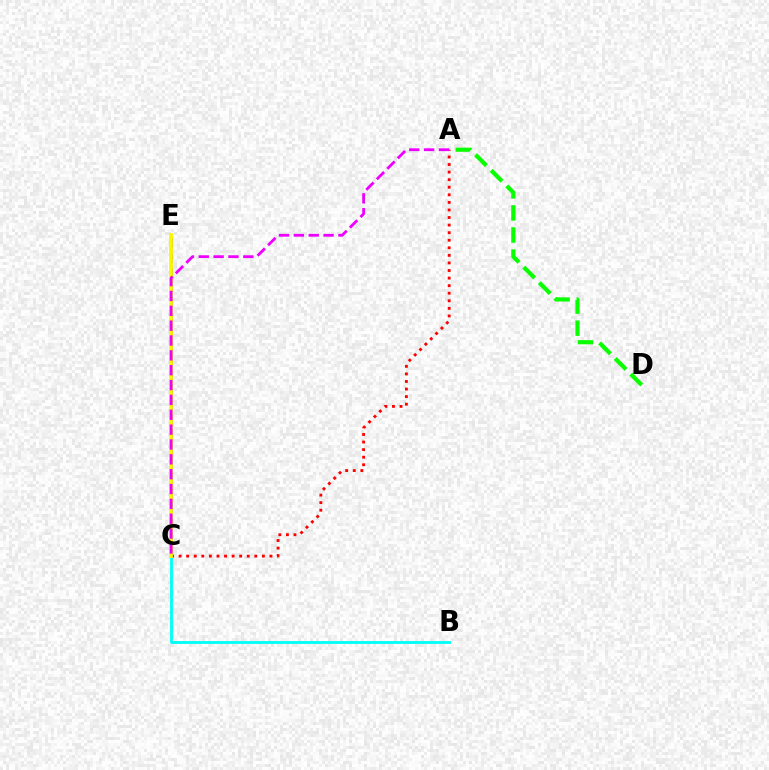{('A', 'D'): [{'color': '#08ff00', 'line_style': 'dashed', 'thickness': 3.0}], ('B', 'C'): [{'color': '#00fff6', 'line_style': 'solid', 'thickness': 2.05}], ('A', 'C'): [{'color': '#ff0000', 'line_style': 'dotted', 'thickness': 2.06}, {'color': '#ee00ff', 'line_style': 'dashed', 'thickness': 2.02}], ('C', 'E'): [{'color': '#0010ff', 'line_style': 'dashed', 'thickness': 1.99}, {'color': '#fcf500', 'line_style': 'solid', 'thickness': 2.74}]}